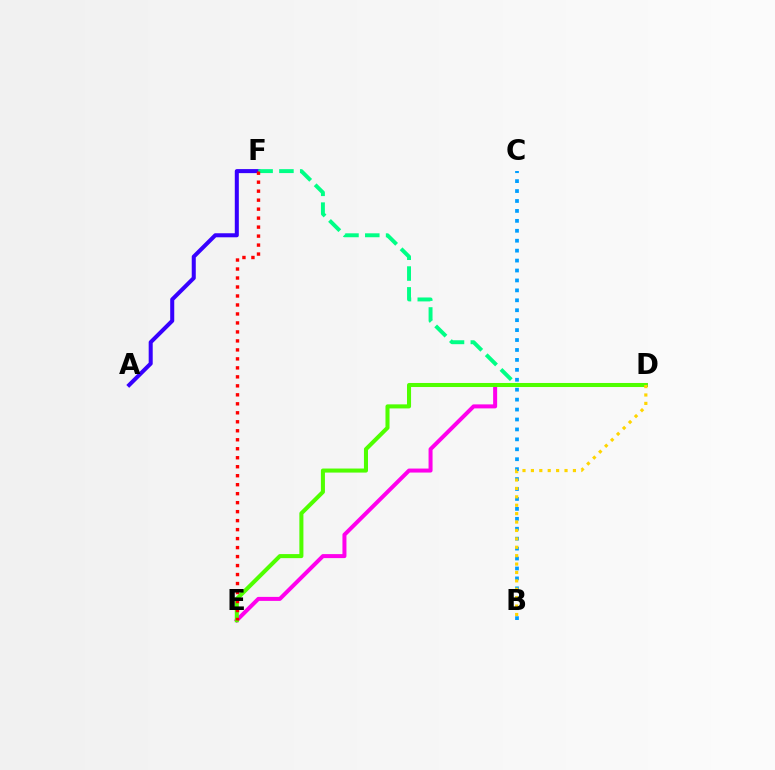{('B', 'C'): [{'color': '#009eff', 'line_style': 'dotted', 'thickness': 2.7}], ('A', 'F'): [{'color': '#3700ff', 'line_style': 'solid', 'thickness': 2.91}], ('D', 'F'): [{'color': '#00ff86', 'line_style': 'dashed', 'thickness': 2.83}], ('D', 'E'): [{'color': '#ff00ed', 'line_style': 'solid', 'thickness': 2.88}, {'color': '#4fff00', 'line_style': 'solid', 'thickness': 2.92}], ('B', 'D'): [{'color': '#ffd500', 'line_style': 'dotted', 'thickness': 2.28}], ('E', 'F'): [{'color': '#ff0000', 'line_style': 'dotted', 'thickness': 2.44}]}